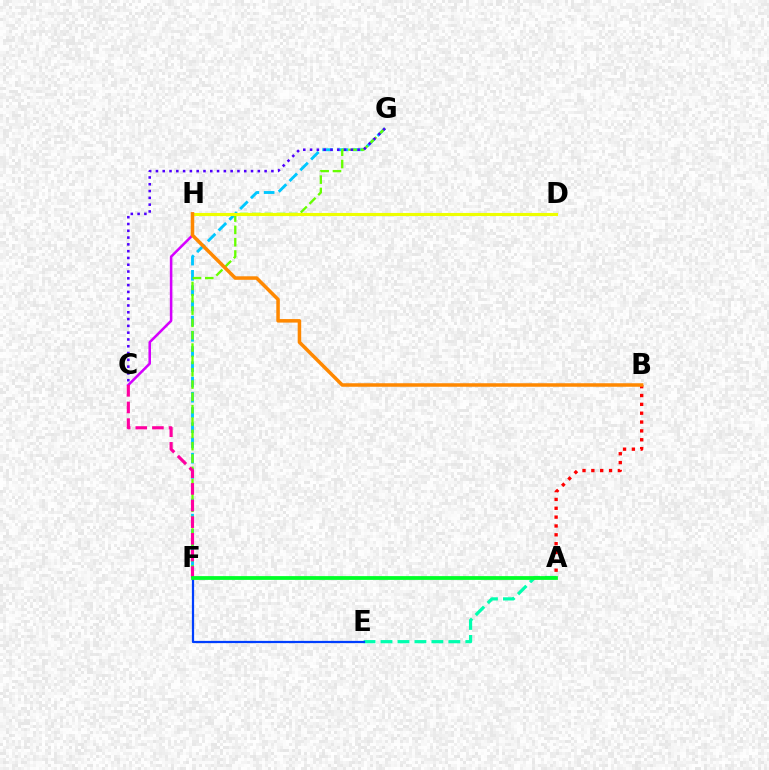{('F', 'G'): [{'color': '#00c7ff', 'line_style': 'dashed', 'thickness': 2.07}, {'color': '#66ff00', 'line_style': 'dashed', 'thickness': 1.67}], ('A', 'E'): [{'color': '#00ffaf', 'line_style': 'dashed', 'thickness': 2.3}], ('A', 'B'): [{'color': '#ff0000', 'line_style': 'dotted', 'thickness': 2.4}], ('C', 'H'): [{'color': '#d600ff', 'line_style': 'solid', 'thickness': 1.83}], ('D', 'H'): [{'color': '#eeff00', 'line_style': 'solid', 'thickness': 2.22}], ('C', 'F'): [{'color': '#ff00a0', 'line_style': 'dashed', 'thickness': 2.26}], ('C', 'G'): [{'color': '#4f00ff', 'line_style': 'dotted', 'thickness': 1.85}], ('E', 'F'): [{'color': '#003fff', 'line_style': 'solid', 'thickness': 1.6}], ('B', 'H'): [{'color': '#ff8800', 'line_style': 'solid', 'thickness': 2.53}], ('A', 'F'): [{'color': '#00ff27', 'line_style': 'solid', 'thickness': 2.72}]}